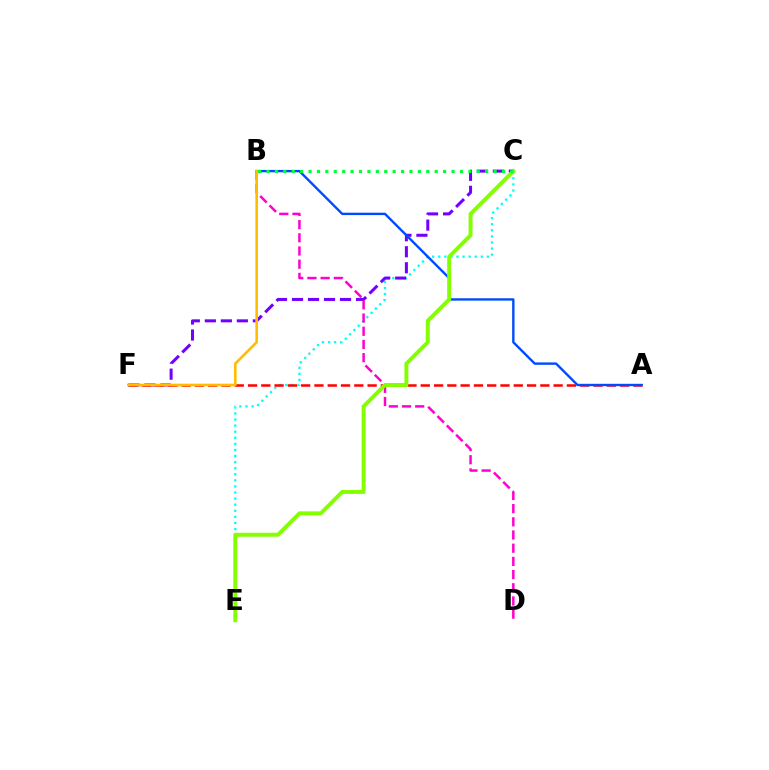{('C', 'E'): [{'color': '#00fff6', 'line_style': 'dotted', 'thickness': 1.65}, {'color': '#84ff00', 'line_style': 'solid', 'thickness': 2.84}], ('C', 'F'): [{'color': '#7200ff', 'line_style': 'dashed', 'thickness': 2.17}], ('A', 'F'): [{'color': '#ff0000', 'line_style': 'dashed', 'thickness': 1.81}], ('B', 'D'): [{'color': '#ff00cf', 'line_style': 'dashed', 'thickness': 1.79}], ('A', 'B'): [{'color': '#004bff', 'line_style': 'solid', 'thickness': 1.72}], ('B', 'F'): [{'color': '#ffbd00', 'line_style': 'solid', 'thickness': 1.89}], ('B', 'C'): [{'color': '#00ff39', 'line_style': 'dotted', 'thickness': 2.29}]}